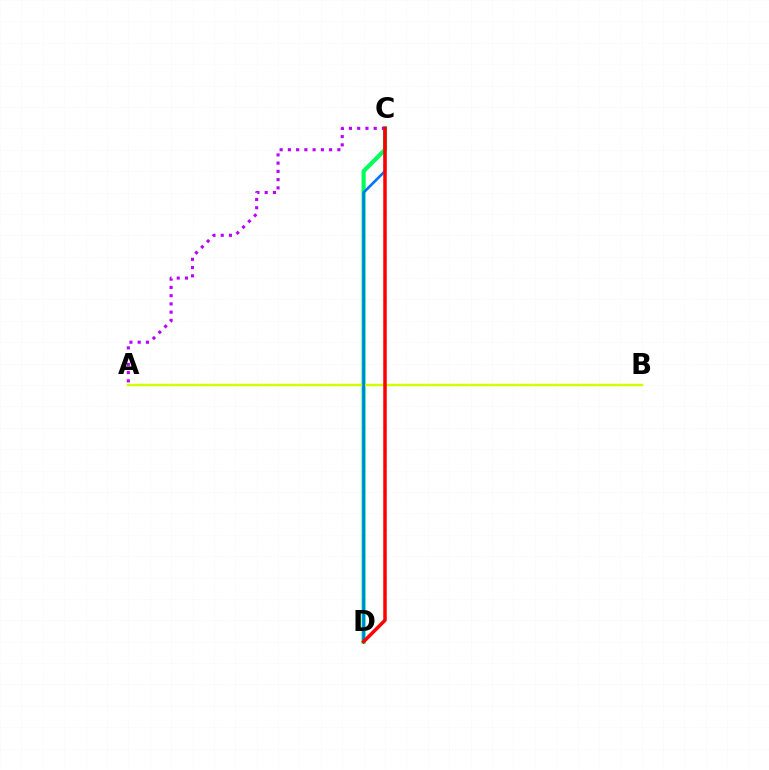{('C', 'D'): [{'color': '#00ff5c', 'line_style': 'solid', 'thickness': 3.0}, {'color': '#0074ff', 'line_style': 'solid', 'thickness': 1.88}, {'color': '#ff0000', 'line_style': 'solid', 'thickness': 2.51}], ('A', 'B'): [{'color': '#d1ff00', 'line_style': 'solid', 'thickness': 1.77}], ('A', 'C'): [{'color': '#b900ff', 'line_style': 'dotted', 'thickness': 2.24}]}